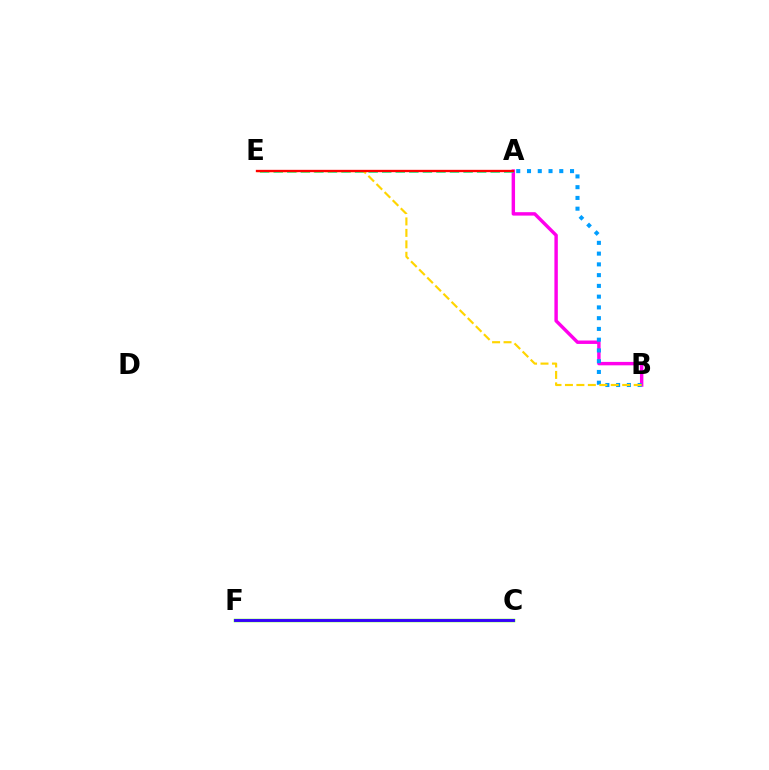{('C', 'F'): [{'color': '#4fff00', 'line_style': 'solid', 'thickness': 2.51}, {'color': '#3700ff', 'line_style': 'solid', 'thickness': 2.07}], ('A', 'B'): [{'color': '#ff00ed', 'line_style': 'solid', 'thickness': 2.47}, {'color': '#009eff', 'line_style': 'dotted', 'thickness': 2.92}], ('A', 'E'): [{'color': '#00ff86', 'line_style': 'dashed', 'thickness': 1.84}, {'color': '#ff0000', 'line_style': 'solid', 'thickness': 1.68}], ('B', 'E'): [{'color': '#ffd500', 'line_style': 'dashed', 'thickness': 1.56}]}